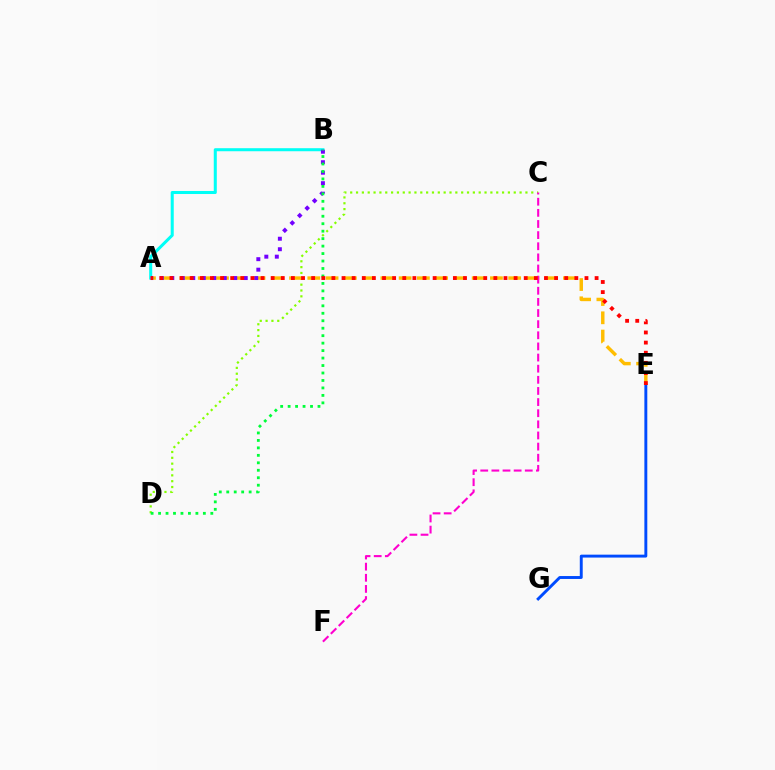{('C', 'D'): [{'color': '#84ff00', 'line_style': 'dotted', 'thickness': 1.59}], ('A', 'B'): [{'color': '#00fff6', 'line_style': 'solid', 'thickness': 2.18}, {'color': '#7200ff', 'line_style': 'dotted', 'thickness': 2.85}], ('A', 'E'): [{'color': '#ffbd00', 'line_style': 'dashed', 'thickness': 2.48}, {'color': '#ff0000', 'line_style': 'dotted', 'thickness': 2.75}], ('E', 'G'): [{'color': '#004bff', 'line_style': 'solid', 'thickness': 2.1}], ('B', 'D'): [{'color': '#00ff39', 'line_style': 'dotted', 'thickness': 2.03}], ('C', 'F'): [{'color': '#ff00cf', 'line_style': 'dashed', 'thickness': 1.51}]}